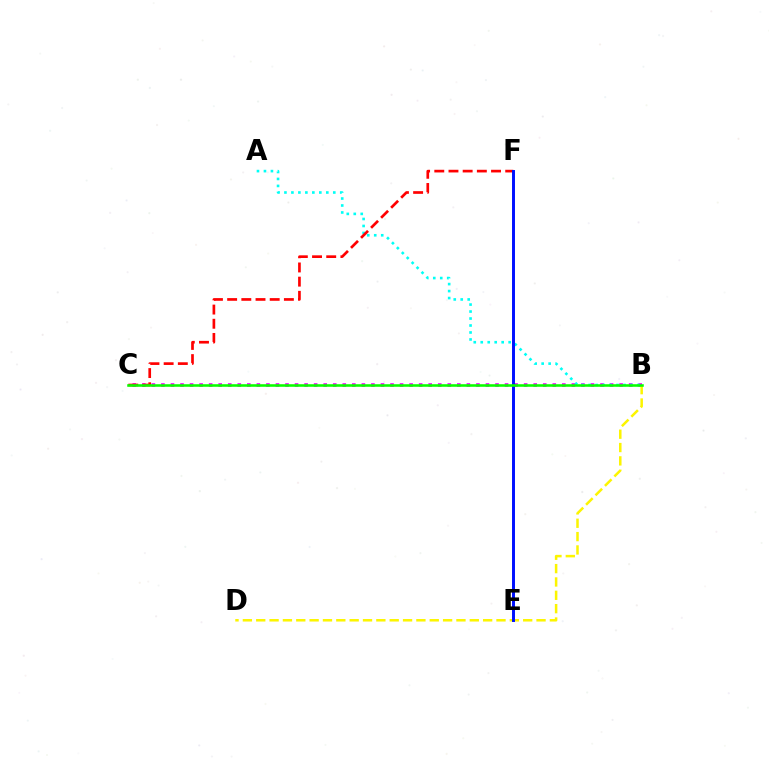{('B', 'C'): [{'color': '#ee00ff', 'line_style': 'dotted', 'thickness': 2.59}, {'color': '#08ff00', 'line_style': 'solid', 'thickness': 1.85}], ('B', 'D'): [{'color': '#fcf500', 'line_style': 'dashed', 'thickness': 1.81}], ('A', 'B'): [{'color': '#00fff6', 'line_style': 'dotted', 'thickness': 1.9}], ('C', 'F'): [{'color': '#ff0000', 'line_style': 'dashed', 'thickness': 1.93}], ('E', 'F'): [{'color': '#0010ff', 'line_style': 'solid', 'thickness': 2.13}]}